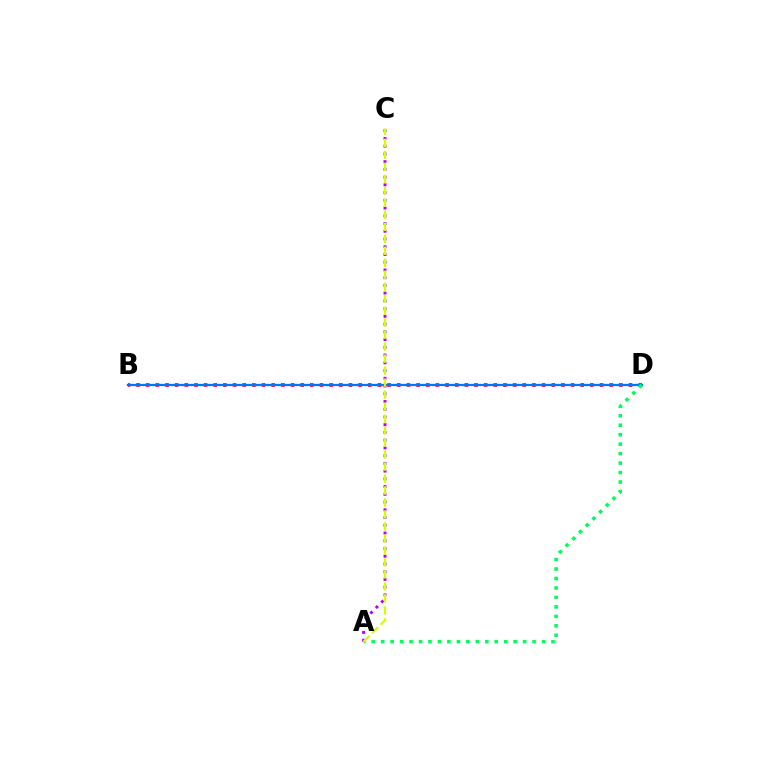{('B', 'D'): [{'color': '#ff0000', 'line_style': 'dotted', 'thickness': 2.62}, {'color': '#0074ff', 'line_style': 'solid', 'thickness': 1.64}], ('A', 'D'): [{'color': '#00ff5c', 'line_style': 'dotted', 'thickness': 2.57}], ('A', 'C'): [{'color': '#b900ff', 'line_style': 'dotted', 'thickness': 2.1}, {'color': '#d1ff00', 'line_style': 'dashed', 'thickness': 1.63}]}